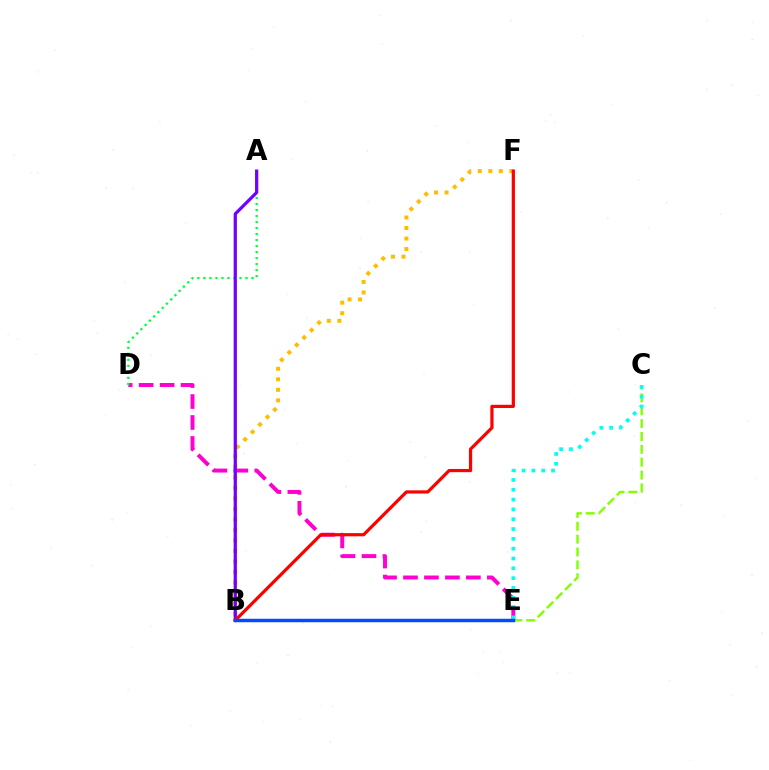{('D', 'E'): [{'color': '#ff00cf', 'line_style': 'dashed', 'thickness': 2.85}], ('B', 'F'): [{'color': '#ffbd00', 'line_style': 'dotted', 'thickness': 2.86}, {'color': '#ff0000', 'line_style': 'solid', 'thickness': 2.31}], ('C', 'E'): [{'color': '#84ff00', 'line_style': 'dashed', 'thickness': 1.75}, {'color': '#00fff6', 'line_style': 'dotted', 'thickness': 2.67}], ('A', 'D'): [{'color': '#00ff39', 'line_style': 'dotted', 'thickness': 1.63}], ('A', 'B'): [{'color': '#7200ff', 'line_style': 'solid', 'thickness': 2.33}], ('B', 'E'): [{'color': '#004bff', 'line_style': 'solid', 'thickness': 2.5}]}